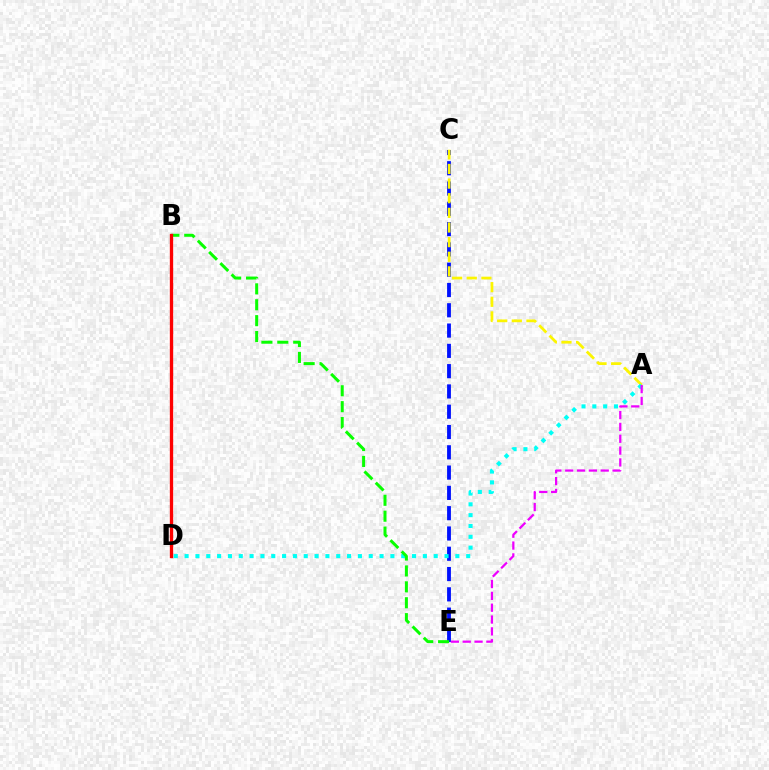{('C', 'E'): [{'color': '#0010ff', 'line_style': 'dashed', 'thickness': 2.76}], ('A', 'C'): [{'color': '#fcf500', 'line_style': 'dashed', 'thickness': 1.99}], ('A', 'D'): [{'color': '#00fff6', 'line_style': 'dotted', 'thickness': 2.94}], ('B', 'E'): [{'color': '#08ff00', 'line_style': 'dashed', 'thickness': 2.16}], ('B', 'D'): [{'color': '#ff0000', 'line_style': 'solid', 'thickness': 2.39}], ('A', 'E'): [{'color': '#ee00ff', 'line_style': 'dashed', 'thickness': 1.61}]}